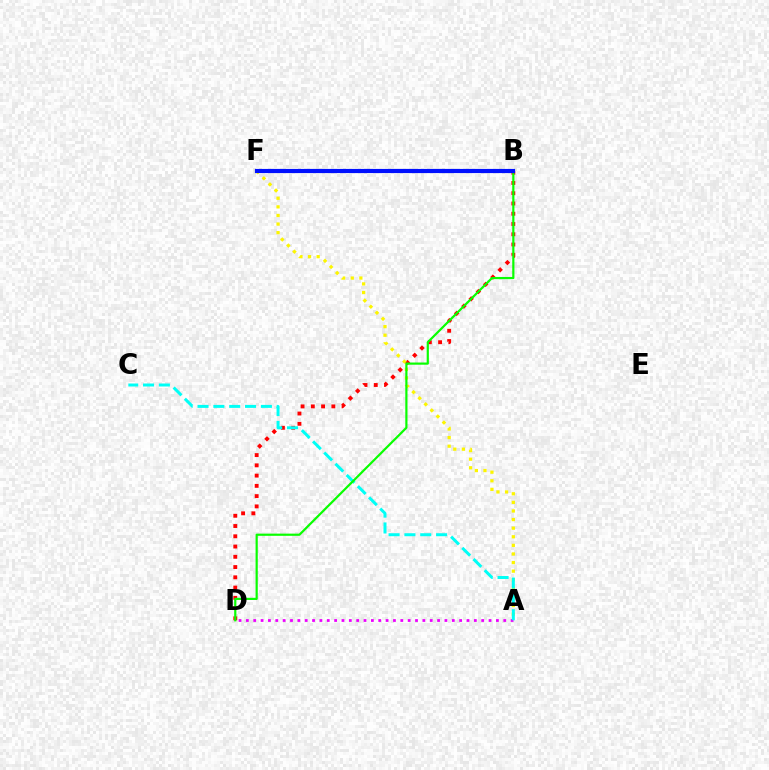{('B', 'D'): [{'color': '#ff0000', 'line_style': 'dotted', 'thickness': 2.79}, {'color': '#08ff00', 'line_style': 'solid', 'thickness': 1.58}], ('A', 'F'): [{'color': '#fcf500', 'line_style': 'dotted', 'thickness': 2.34}], ('A', 'D'): [{'color': '#ee00ff', 'line_style': 'dotted', 'thickness': 2.0}], ('A', 'C'): [{'color': '#00fff6', 'line_style': 'dashed', 'thickness': 2.15}], ('B', 'F'): [{'color': '#0010ff', 'line_style': 'solid', 'thickness': 3.0}]}